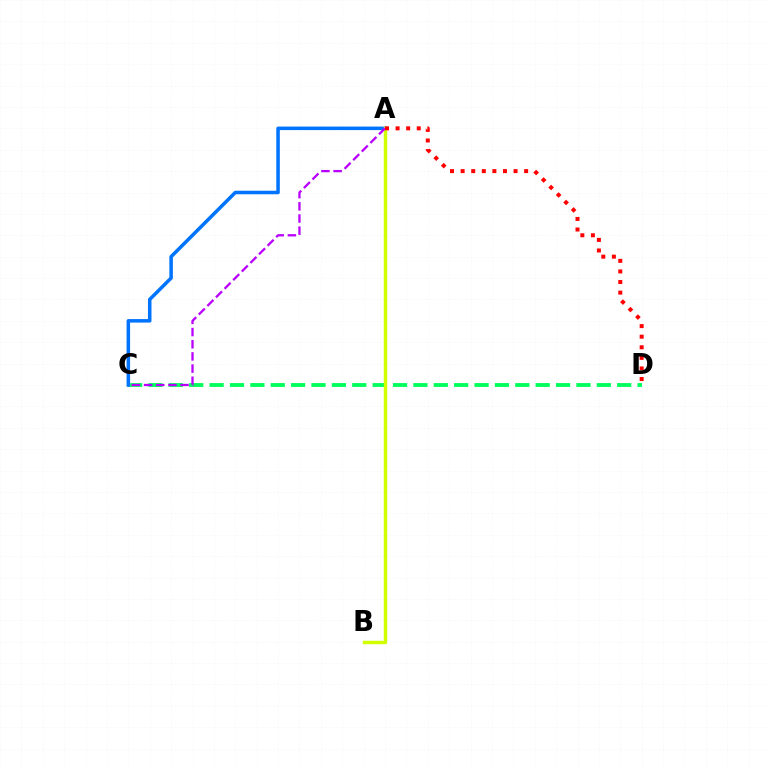{('C', 'D'): [{'color': '#00ff5c', 'line_style': 'dashed', 'thickness': 2.77}], ('A', 'C'): [{'color': '#0074ff', 'line_style': 'solid', 'thickness': 2.54}, {'color': '#b900ff', 'line_style': 'dashed', 'thickness': 1.65}], ('A', 'B'): [{'color': '#d1ff00', 'line_style': 'solid', 'thickness': 2.48}], ('A', 'D'): [{'color': '#ff0000', 'line_style': 'dotted', 'thickness': 2.88}]}